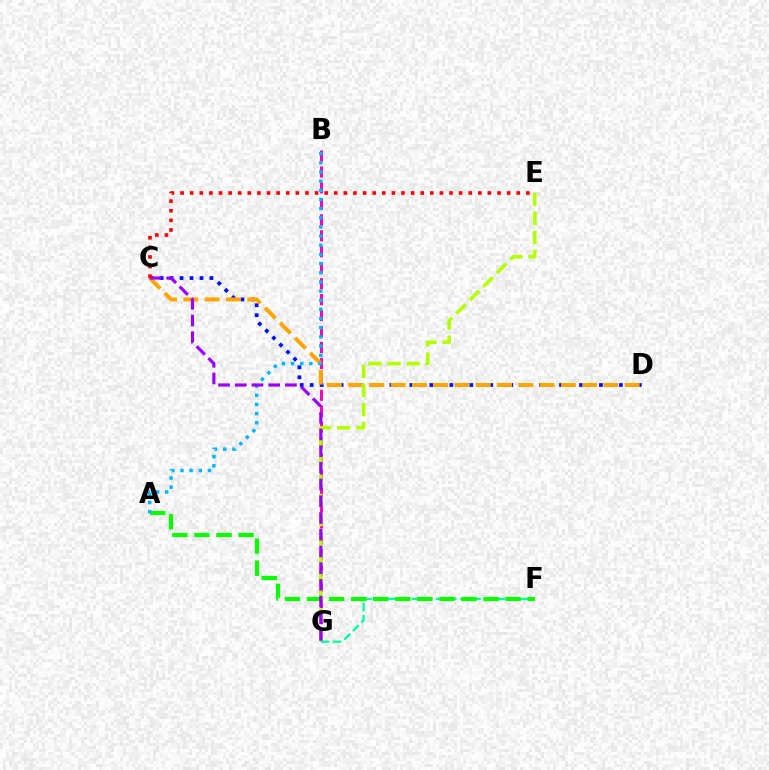{('B', 'G'): [{'color': '#ff00bd', 'line_style': 'dashed', 'thickness': 2.17}], ('C', 'D'): [{'color': '#0010ff', 'line_style': 'dotted', 'thickness': 2.71}, {'color': '#ffa500', 'line_style': 'dashed', 'thickness': 2.89}], ('F', 'G'): [{'color': '#00ff9d', 'line_style': 'dashed', 'thickness': 1.65}], ('E', 'G'): [{'color': '#b3ff00', 'line_style': 'dashed', 'thickness': 2.6}], ('A', 'F'): [{'color': '#08ff00', 'line_style': 'dashed', 'thickness': 3.0}], ('A', 'B'): [{'color': '#00b5ff', 'line_style': 'dotted', 'thickness': 2.49}], ('C', 'G'): [{'color': '#9b00ff', 'line_style': 'dashed', 'thickness': 2.27}], ('C', 'E'): [{'color': '#ff0000', 'line_style': 'dotted', 'thickness': 2.61}]}